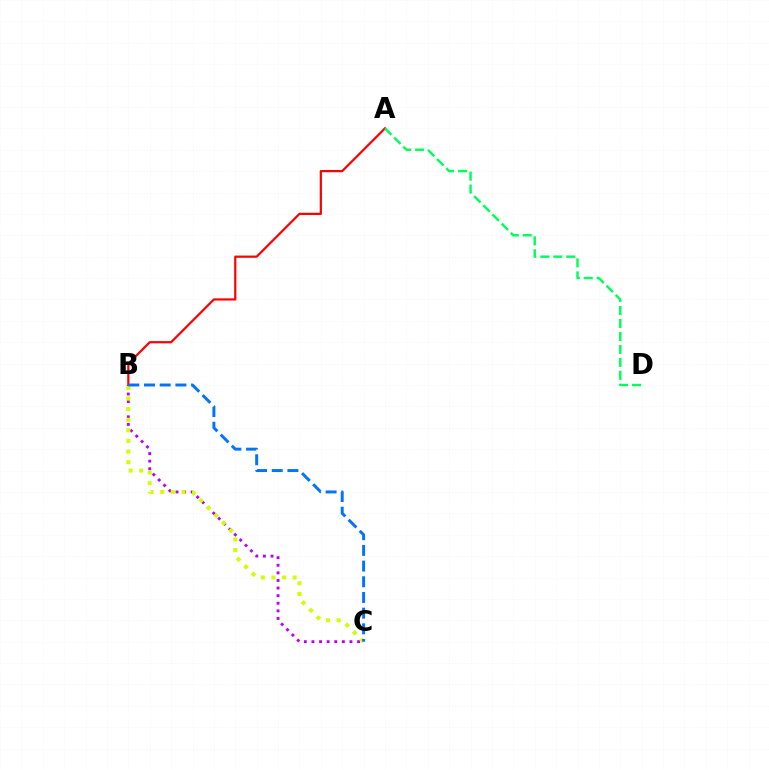{('B', 'C'): [{'color': '#b900ff', 'line_style': 'dotted', 'thickness': 2.06}, {'color': '#d1ff00', 'line_style': 'dotted', 'thickness': 2.88}, {'color': '#0074ff', 'line_style': 'dashed', 'thickness': 2.13}], ('A', 'B'): [{'color': '#ff0000', 'line_style': 'solid', 'thickness': 1.6}], ('A', 'D'): [{'color': '#00ff5c', 'line_style': 'dashed', 'thickness': 1.76}]}